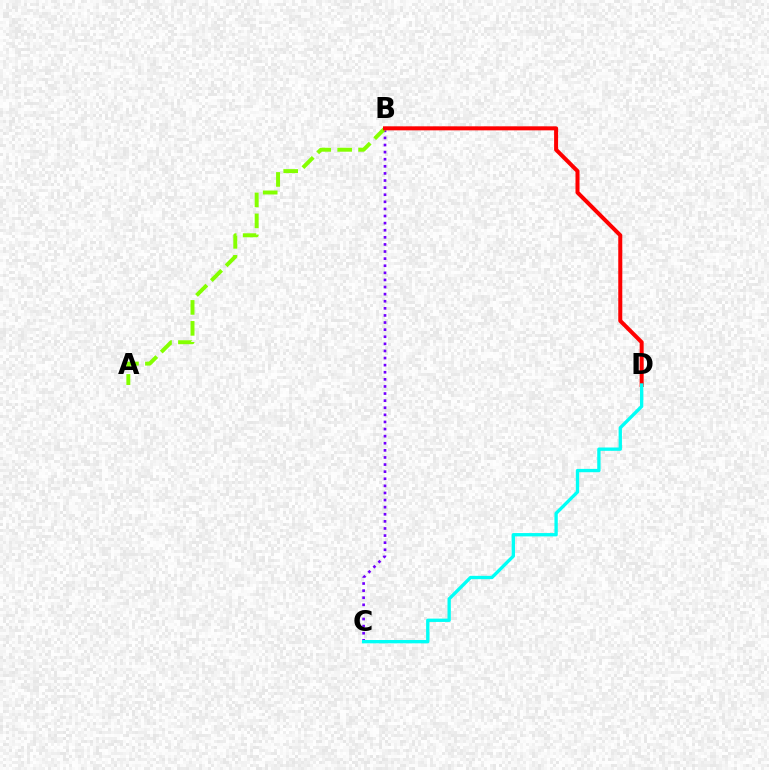{('B', 'C'): [{'color': '#7200ff', 'line_style': 'dotted', 'thickness': 1.93}], ('A', 'B'): [{'color': '#84ff00', 'line_style': 'dashed', 'thickness': 2.85}], ('B', 'D'): [{'color': '#ff0000', 'line_style': 'solid', 'thickness': 2.89}], ('C', 'D'): [{'color': '#00fff6', 'line_style': 'solid', 'thickness': 2.4}]}